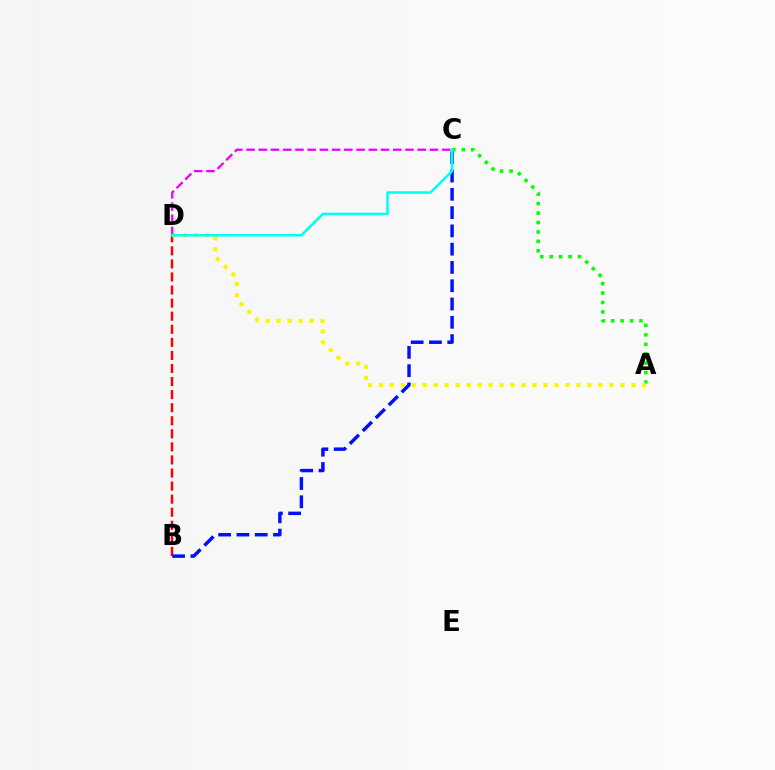{('A', 'C'): [{'color': '#08ff00', 'line_style': 'dotted', 'thickness': 2.56}], ('B', 'D'): [{'color': '#ff0000', 'line_style': 'dashed', 'thickness': 1.78}], ('B', 'C'): [{'color': '#0010ff', 'line_style': 'dashed', 'thickness': 2.48}], ('A', 'D'): [{'color': '#fcf500', 'line_style': 'dotted', 'thickness': 2.98}], ('C', 'D'): [{'color': '#ee00ff', 'line_style': 'dashed', 'thickness': 1.66}, {'color': '#00fff6', 'line_style': 'solid', 'thickness': 1.83}]}